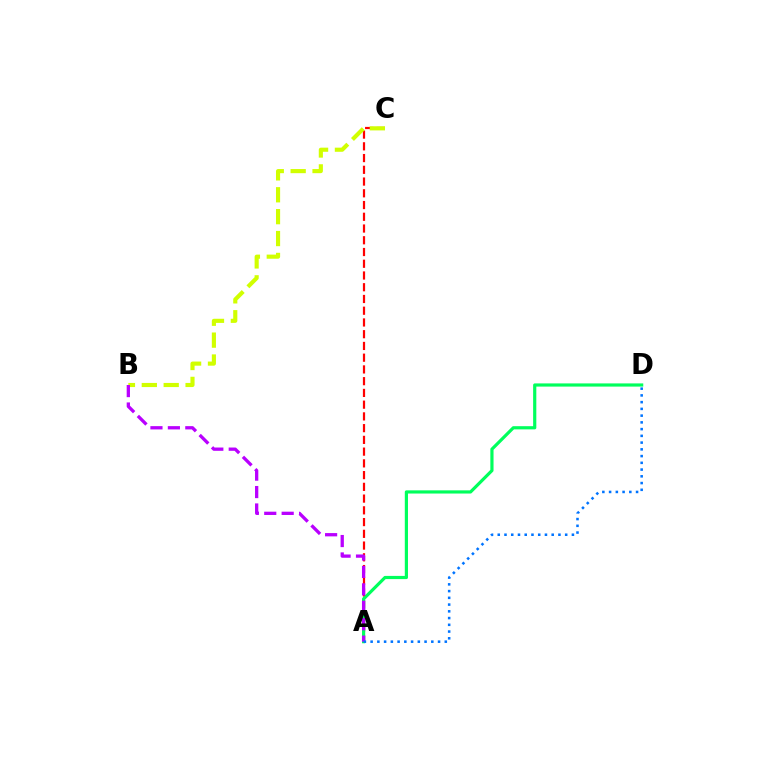{('A', 'C'): [{'color': '#ff0000', 'line_style': 'dashed', 'thickness': 1.6}], ('B', 'C'): [{'color': '#d1ff00', 'line_style': 'dashed', 'thickness': 2.97}], ('A', 'D'): [{'color': '#00ff5c', 'line_style': 'solid', 'thickness': 2.29}, {'color': '#0074ff', 'line_style': 'dotted', 'thickness': 1.83}], ('A', 'B'): [{'color': '#b900ff', 'line_style': 'dashed', 'thickness': 2.37}]}